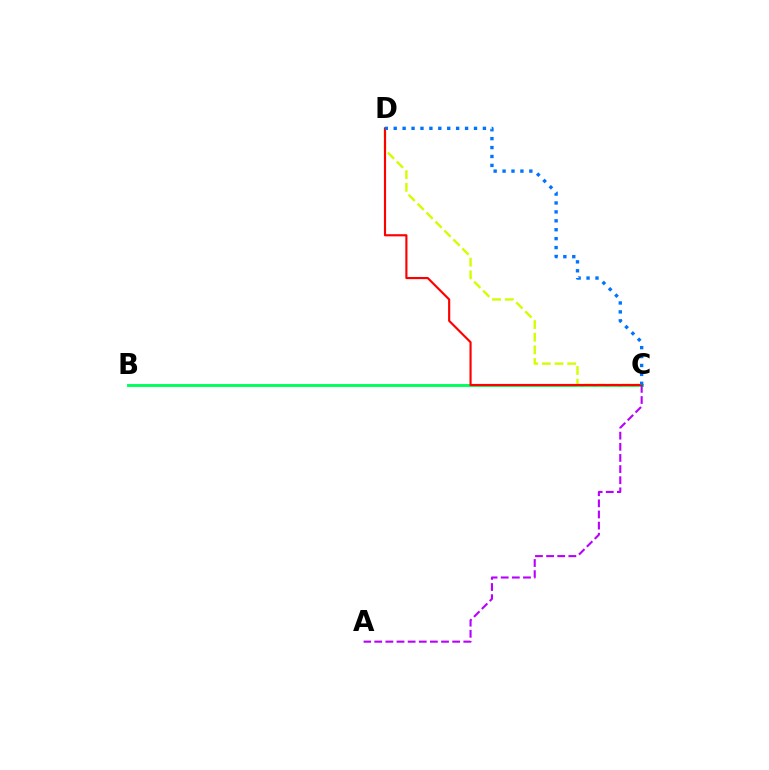{('B', 'C'): [{'color': '#00ff5c', 'line_style': 'solid', 'thickness': 2.11}], ('C', 'D'): [{'color': '#d1ff00', 'line_style': 'dashed', 'thickness': 1.72}, {'color': '#ff0000', 'line_style': 'solid', 'thickness': 1.55}, {'color': '#0074ff', 'line_style': 'dotted', 'thickness': 2.42}], ('A', 'C'): [{'color': '#b900ff', 'line_style': 'dashed', 'thickness': 1.51}]}